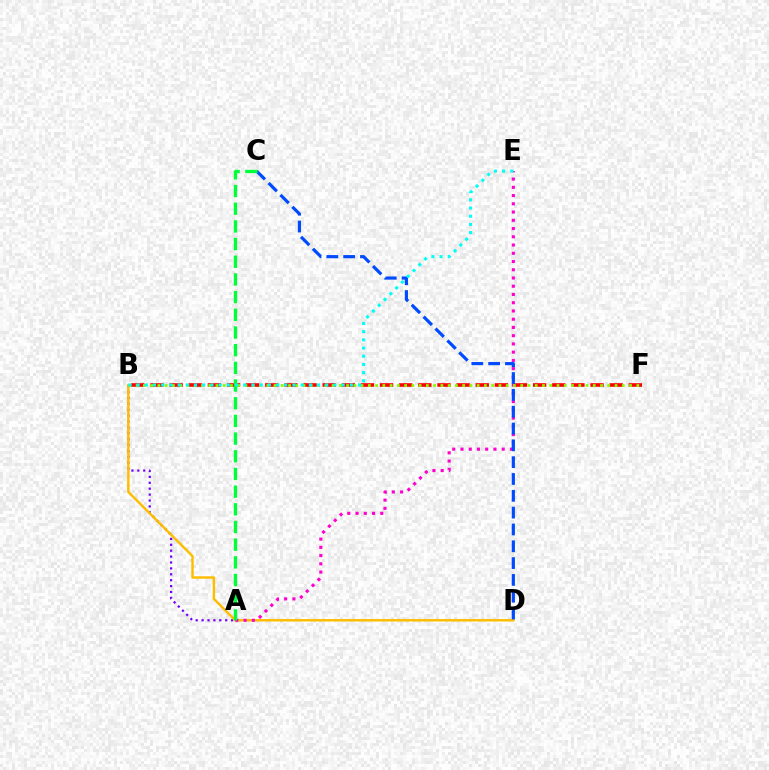{('A', 'B'): [{'color': '#7200ff', 'line_style': 'dotted', 'thickness': 1.6}], ('B', 'D'): [{'color': '#ffbd00', 'line_style': 'solid', 'thickness': 1.75}], ('A', 'E'): [{'color': '#ff00cf', 'line_style': 'dotted', 'thickness': 2.24}], ('B', 'F'): [{'color': '#ff0000', 'line_style': 'dashed', 'thickness': 2.6}, {'color': '#84ff00', 'line_style': 'dotted', 'thickness': 1.97}], ('C', 'D'): [{'color': '#004bff', 'line_style': 'dashed', 'thickness': 2.28}], ('A', 'C'): [{'color': '#00ff39', 'line_style': 'dashed', 'thickness': 2.4}], ('B', 'E'): [{'color': '#00fff6', 'line_style': 'dotted', 'thickness': 2.23}]}